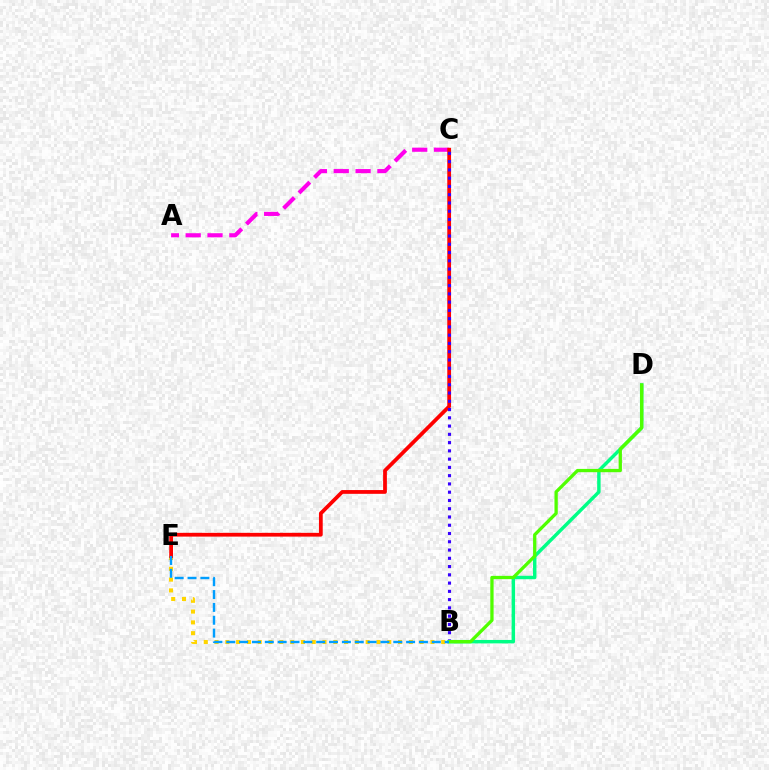{('B', 'D'): [{'color': '#00ff86', 'line_style': 'solid', 'thickness': 2.48}, {'color': '#4fff00', 'line_style': 'solid', 'thickness': 2.37}], ('A', 'C'): [{'color': '#ff00ed', 'line_style': 'dashed', 'thickness': 2.97}], ('B', 'E'): [{'color': '#ffd500', 'line_style': 'dotted', 'thickness': 2.93}, {'color': '#009eff', 'line_style': 'dashed', 'thickness': 1.75}], ('C', 'E'): [{'color': '#ff0000', 'line_style': 'solid', 'thickness': 2.71}], ('B', 'C'): [{'color': '#3700ff', 'line_style': 'dotted', 'thickness': 2.25}]}